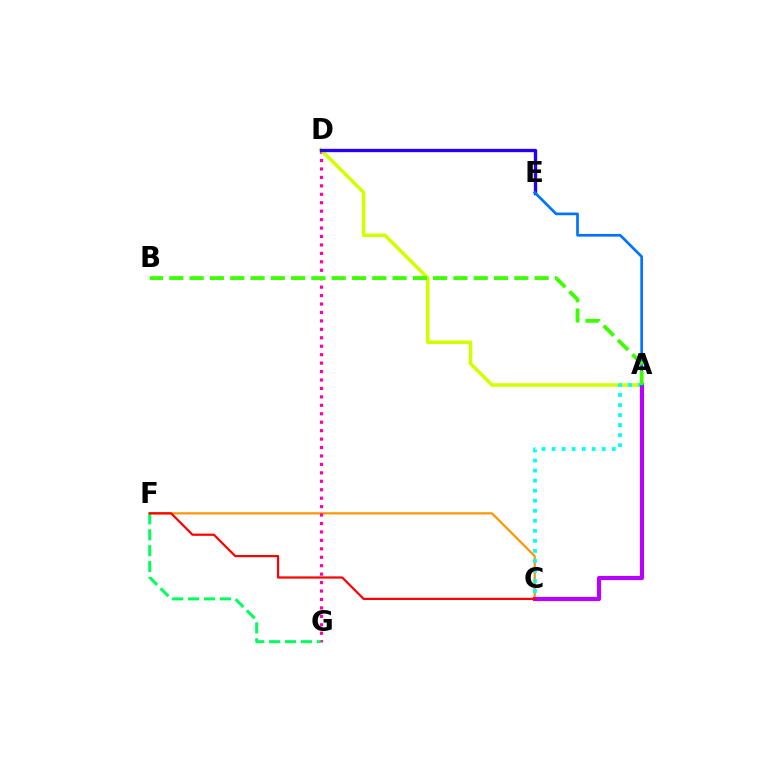{('C', 'F'): [{'color': '#ff9400', 'line_style': 'solid', 'thickness': 1.57}, {'color': '#ff0000', 'line_style': 'solid', 'thickness': 1.59}], ('D', 'G'): [{'color': '#ff00ac', 'line_style': 'dotted', 'thickness': 2.29}], ('A', 'D'): [{'color': '#d1ff00', 'line_style': 'solid', 'thickness': 2.55}], ('F', 'G'): [{'color': '#00ff5c', 'line_style': 'dashed', 'thickness': 2.16}], ('A', 'C'): [{'color': '#00fff6', 'line_style': 'dotted', 'thickness': 2.73}, {'color': '#b900ff', 'line_style': 'solid', 'thickness': 2.99}], ('D', 'E'): [{'color': '#2500ff', 'line_style': 'solid', 'thickness': 2.39}], ('A', 'E'): [{'color': '#0074ff', 'line_style': 'solid', 'thickness': 1.95}], ('A', 'B'): [{'color': '#3dff00', 'line_style': 'dashed', 'thickness': 2.76}]}